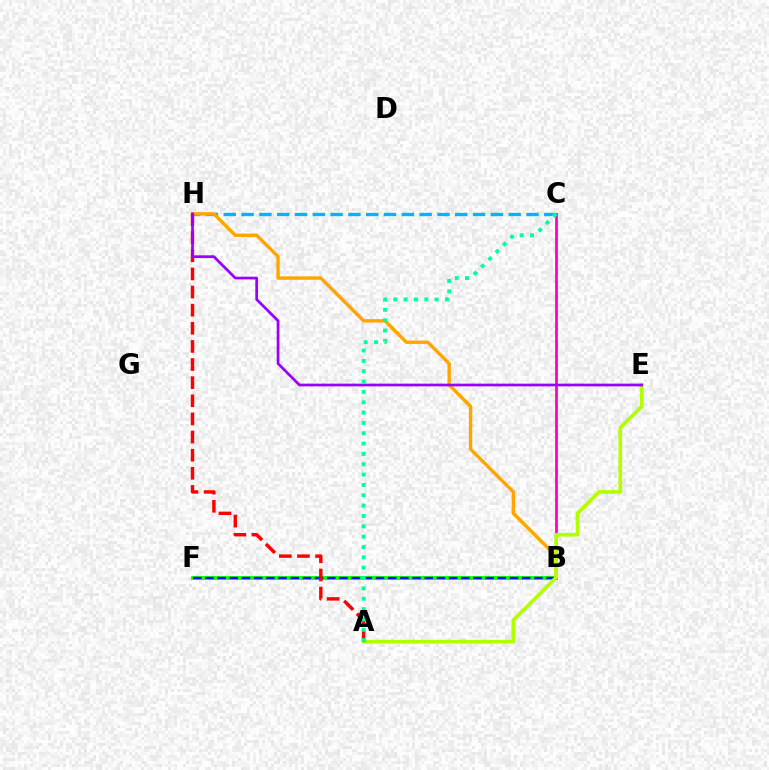{('B', 'F'): [{'color': '#08ff00', 'line_style': 'solid', 'thickness': 2.76}, {'color': '#0010ff', 'line_style': 'dashed', 'thickness': 1.66}], ('B', 'C'): [{'color': '#ff00bd', 'line_style': 'solid', 'thickness': 1.97}], ('C', 'H'): [{'color': '#00b5ff', 'line_style': 'dashed', 'thickness': 2.42}], ('B', 'H'): [{'color': '#ffa500', 'line_style': 'solid', 'thickness': 2.44}], ('A', 'E'): [{'color': '#b3ff00', 'line_style': 'solid', 'thickness': 2.64}], ('A', 'H'): [{'color': '#ff0000', 'line_style': 'dashed', 'thickness': 2.46}], ('E', 'H'): [{'color': '#9b00ff', 'line_style': 'solid', 'thickness': 1.95}], ('A', 'C'): [{'color': '#00ff9d', 'line_style': 'dotted', 'thickness': 2.81}]}